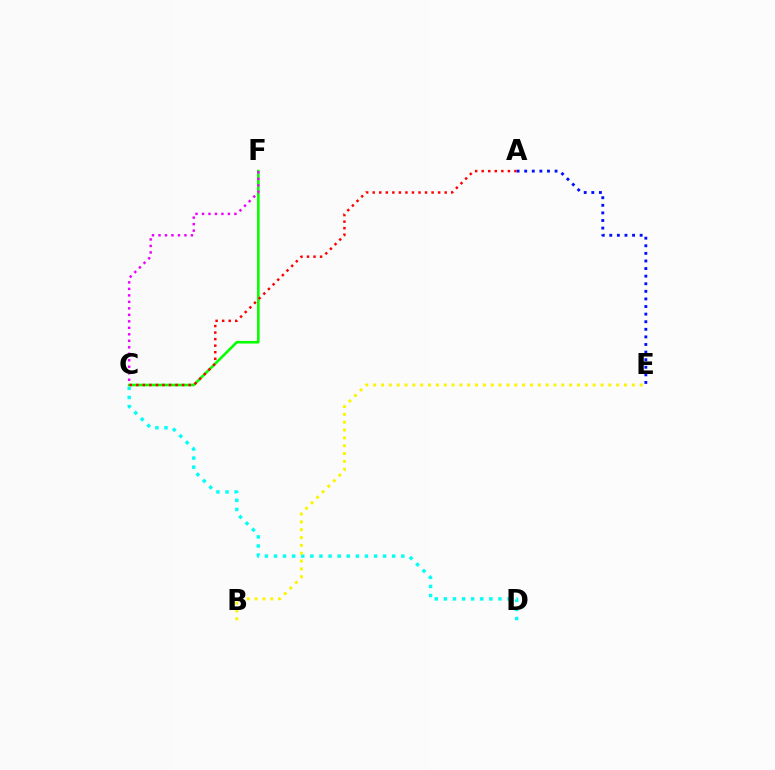{('A', 'E'): [{'color': '#0010ff', 'line_style': 'dotted', 'thickness': 2.06}], ('C', 'F'): [{'color': '#08ff00', 'line_style': 'solid', 'thickness': 1.88}, {'color': '#ee00ff', 'line_style': 'dotted', 'thickness': 1.76}], ('C', 'D'): [{'color': '#00fff6', 'line_style': 'dotted', 'thickness': 2.47}], ('A', 'C'): [{'color': '#ff0000', 'line_style': 'dotted', 'thickness': 1.78}], ('B', 'E'): [{'color': '#fcf500', 'line_style': 'dotted', 'thickness': 2.13}]}